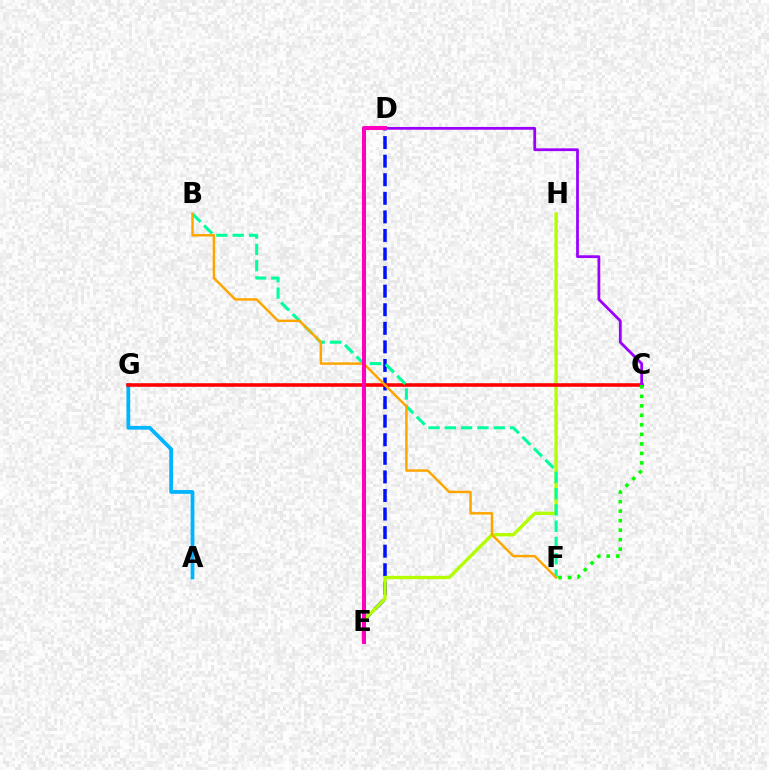{('D', 'E'): [{'color': '#0010ff', 'line_style': 'dashed', 'thickness': 2.52}, {'color': '#ff00bd', 'line_style': 'solid', 'thickness': 2.9}], ('A', 'G'): [{'color': '#00b5ff', 'line_style': 'solid', 'thickness': 2.7}], ('E', 'H'): [{'color': '#b3ff00', 'line_style': 'solid', 'thickness': 2.42}], ('C', 'G'): [{'color': '#ff0000', 'line_style': 'solid', 'thickness': 2.57}], ('B', 'F'): [{'color': '#00ff9d', 'line_style': 'dashed', 'thickness': 2.21}, {'color': '#ffa500', 'line_style': 'solid', 'thickness': 1.78}], ('C', 'D'): [{'color': '#9b00ff', 'line_style': 'solid', 'thickness': 1.99}], ('C', 'F'): [{'color': '#08ff00', 'line_style': 'dotted', 'thickness': 2.58}]}